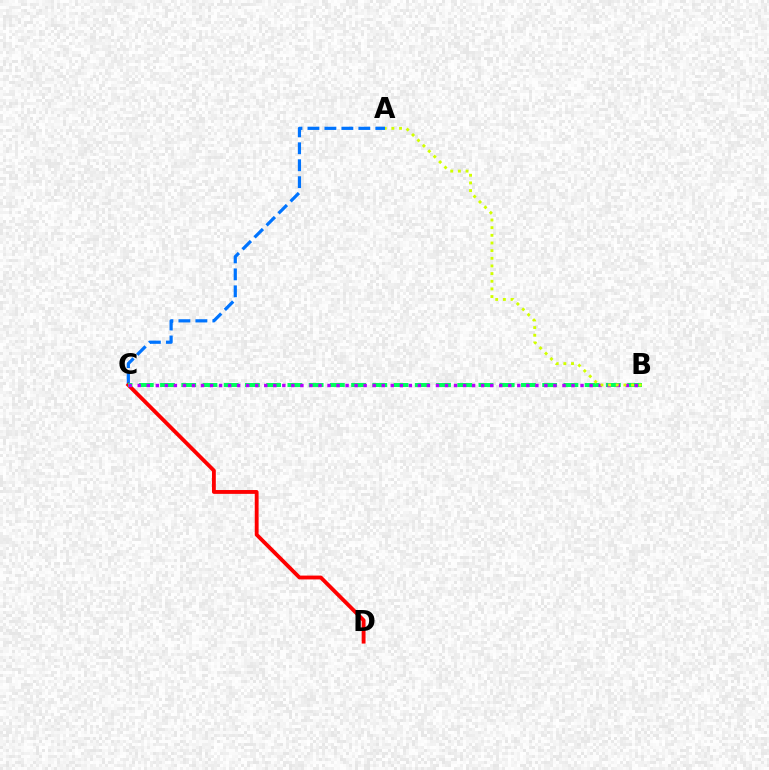{('A', 'C'): [{'color': '#0074ff', 'line_style': 'dashed', 'thickness': 2.3}], ('C', 'D'): [{'color': '#ff0000', 'line_style': 'solid', 'thickness': 2.77}], ('B', 'C'): [{'color': '#00ff5c', 'line_style': 'dashed', 'thickness': 2.88}, {'color': '#b900ff', 'line_style': 'dotted', 'thickness': 2.46}], ('A', 'B'): [{'color': '#d1ff00', 'line_style': 'dotted', 'thickness': 2.08}]}